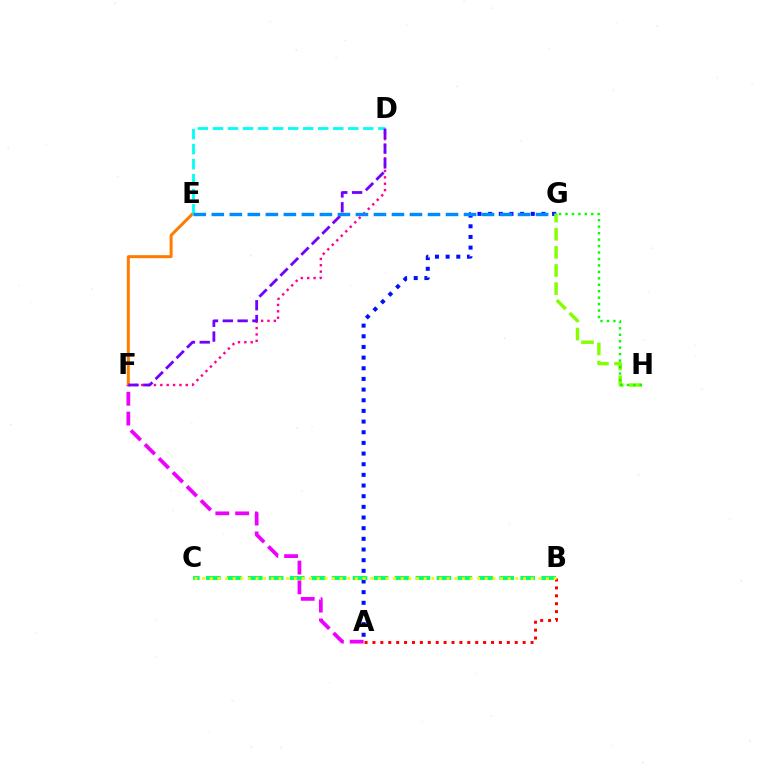{('D', 'F'): [{'color': '#ff0094', 'line_style': 'dotted', 'thickness': 1.73}, {'color': '#7200ff', 'line_style': 'dashed', 'thickness': 2.01}], ('E', 'F'): [{'color': '#ff7c00', 'line_style': 'solid', 'thickness': 2.16}], ('D', 'E'): [{'color': '#00fff6', 'line_style': 'dashed', 'thickness': 2.04}], ('A', 'G'): [{'color': '#0010ff', 'line_style': 'dotted', 'thickness': 2.9}], ('A', 'B'): [{'color': '#ff0000', 'line_style': 'dotted', 'thickness': 2.15}], ('A', 'F'): [{'color': '#ee00ff', 'line_style': 'dashed', 'thickness': 2.69}], ('B', 'C'): [{'color': '#00ff74', 'line_style': 'dashed', 'thickness': 2.85}, {'color': '#fcf500', 'line_style': 'dotted', 'thickness': 2.08}], ('E', 'G'): [{'color': '#008cff', 'line_style': 'dashed', 'thickness': 2.45}], ('G', 'H'): [{'color': '#84ff00', 'line_style': 'dashed', 'thickness': 2.46}, {'color': '#08ff00', 'line_style': 'dotted', 'thickness': 1.75}]}